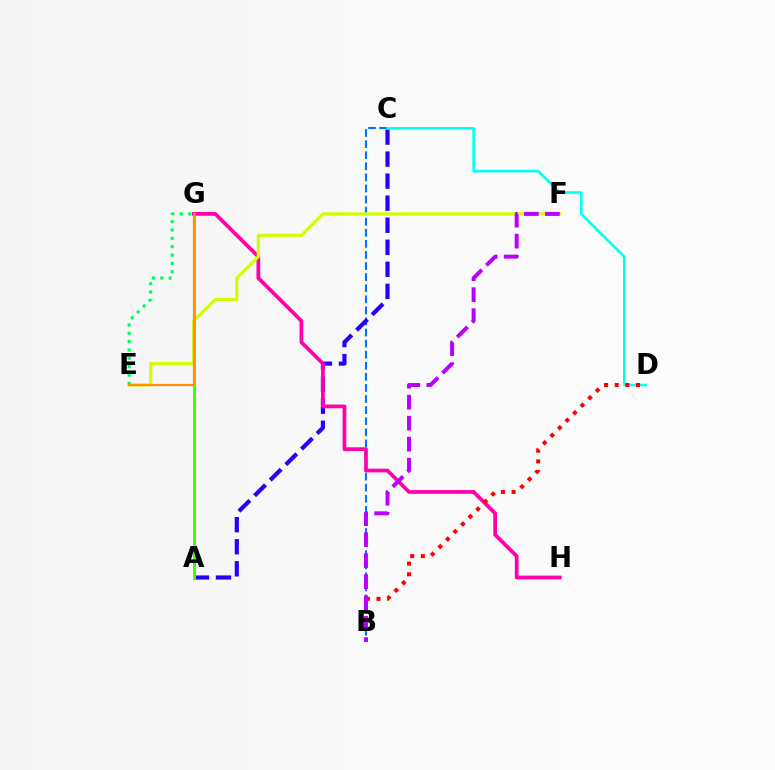{('B', 'C'): [{'color': '#0074ff', 'line_style': 'dashed', 'thickness': 1.51}], ('A', 'C'): [{'color': '#2500ff', 'line_style': 'dashed', 'thickness': 2.99}], ('C', 'D'): [{'color': '#00fff6', 'line_style': 'solid', 'thickness': 1.85}], ('G', 'H'): [{'color': '#ff00ac', 'line_style': 'solid', 'thickness': 2.69}], ('E', 'F'): [{'color': '#d1ff00', 'line_style': 'solid', 'thickness': 2.27}], ('A', 'G'): [{'color': '#3dff00', 'line_style': 'solid', 'thickness': 2.15}], ('E', 'G'): [{'color': '#00ff5c', 'line_style': 'dotted', 'thickness': 2.27}, {'color': '#ff9400', 'line_style': 'solid', 'thickness': 1.6}], ('B', 'D'): [{'color': '#ff0000', 'line_style': 'dotted', 'thickness': 2.89}], ('B', 'F'): [{'color': '#b900ff', 'line_style': 'dashed', 'thickness': 2.85}]}